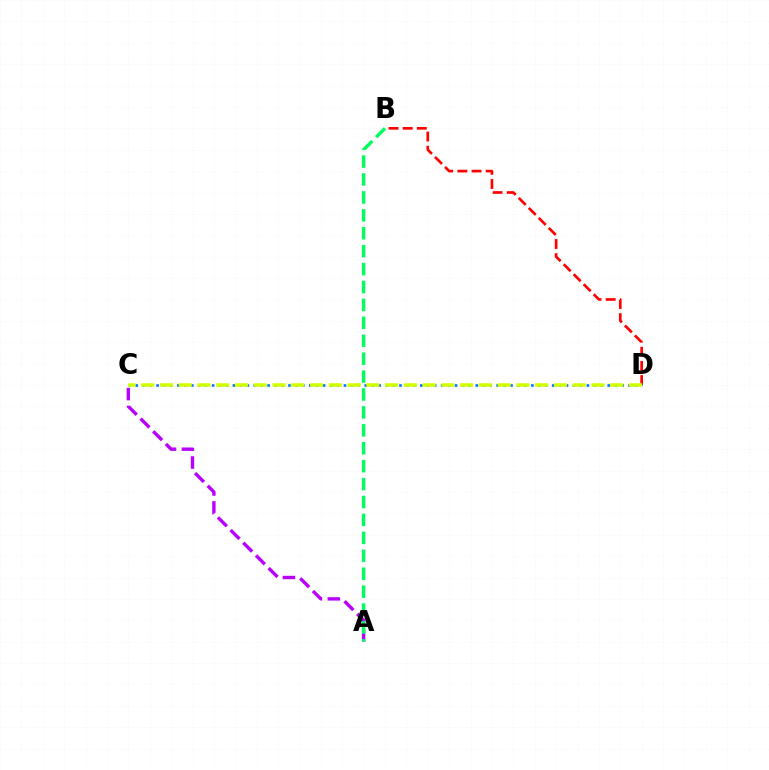{('B', 'D'): [{'color': '#ff0000', 'line_style': 'dashed', 'thickness': 1.92}], ('C', 'D'): [{'color': '#0074ff', 'line_style': 'dotted', 'thickness': 1.89}, {'color': '#d1ff00', 'line_style': 'dashed', 'thickness': 2.55}], ('A', 'C'): [{'color': '#b900ff', 'line_style': 'dashed', 'thickness': 2.43}], ('A', 'B'): [{'color': '#00ff5c', 'line_style': 'dashed', 'thickness': 2.43}]}